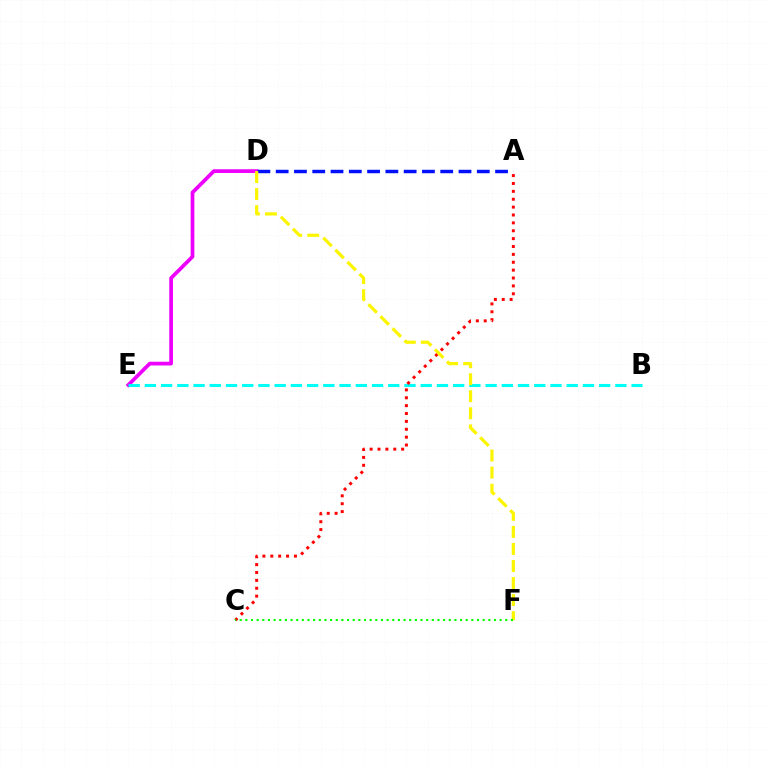{('D', 'E'): [{'color': '#ee00ff', 'line_style': 'solid', 'thickness': 2.68}], ('B', 'E'): [{'color': '#00fff6', 'line_style': 'dashed', 'thickness': 2.2}], ('A', 'C'): [{'color': '#ff0000', 'line_style': 'dotted', 'thickness': 2.14}], ('A', 'D'): [{'color': '#0010ff', 'line_style': 'dashed', 'thickness': 2.48}], ('D', 'F'): [{'color': '#fcf500', 'line_style': 'dashed', 'thickness': 2.32}], ('C', 'F'): [{'color': '#08ff00', 'line_style': 'dotted', 'thickness': 1.54}]}